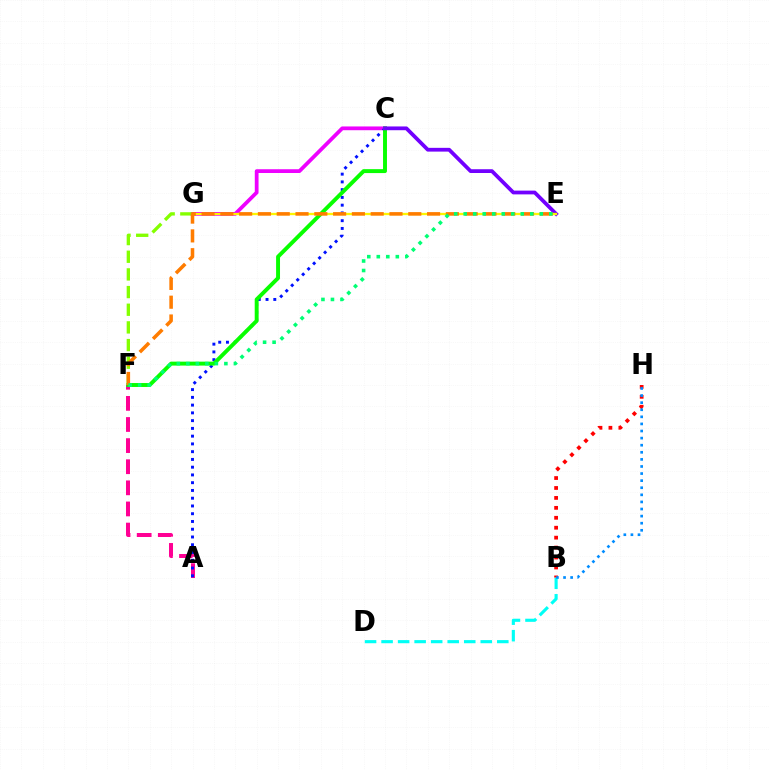{('B', 'D'): [{'color': '#00fff6', 'line_style': 'dashed', 'thickness': 2.25}], ('C', 'G'): [{'color': '#ee00ff', 'line_style': 'solid', 'thickness': 2.71}], ('B', 'H'): [{'color': '#ff0000', 'line_style': 'dotted', 'thickness': 2.7}, {'color': '#008cff', 'line_style': 'dotted', 'thickness': 1.93}], ('A', 'F'): [{'color': '#ff0094', 'line_style': 'dashed', 'thickness': 2.87}], ('A', 'C'): [{'color': '#0010ff', 'line_style': 'dotted', 'thickness': 2.11}], ('C', 'F'): [{'color': '#08ff00', 'line_style': 'solid', 'thickness': 2.82}], ('C', 'E'): [{'color': '#7200ff', 'line_style': 'solid', 'thickness': 2.71}], ('F', 'G'): [{'color': '#84ff00', 'line_style': 'dashed', 'thickness': 2.4}], ('E', 'G'): [{'color': '#fcf500', 'line_style': 'solid', 'thickness': 1.66}], ('E', 'F'): [{'color': '#ff7c00', 'line_style': 'dashed', 'thickness': 2.55}, {'color': '#00ff74', 'line_style': 'dotted', 'thickness': 2.58}]}